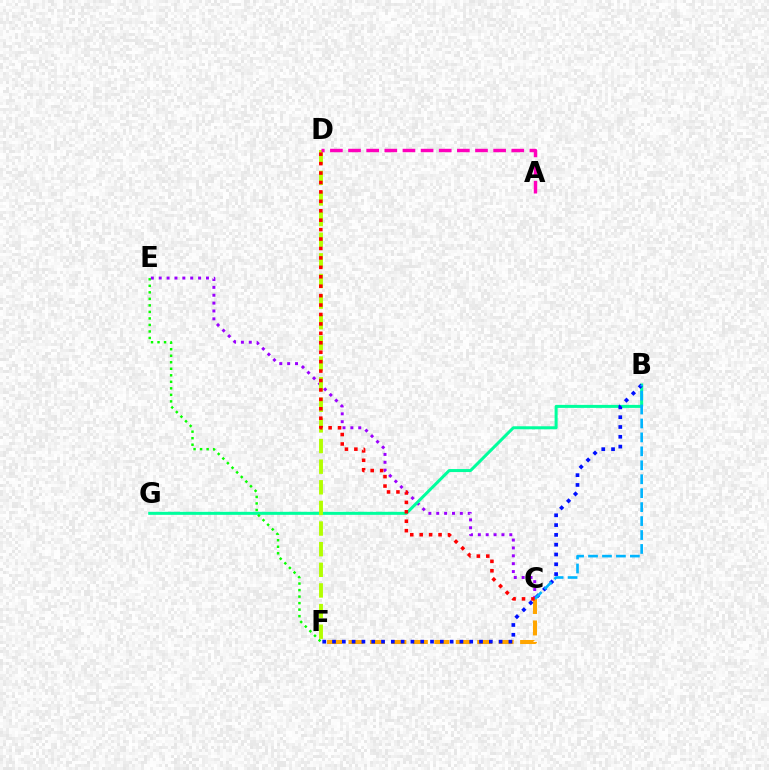{('C', 'E'): [{'color': '#9b00ff', 'line_style': 'dotted', 'thickness': 2.14}], ('B', 'G'): [{'color': '#00ff9d', 'line_style': 'solid', 'thickness': 2.17}], ('C', 'F'): [{'color': '#ffa500', 'line_style': 'dashed', 'thickness': 2.91}], ('B', 'F'): [{'color': '#0010ff', 'line_style': 'dotted', 'thickness': 2.66}], ('D', 'F'): [{'color': '#b3ff00', 'line_style': 'dashed', 'thickness': 2.8}], ('B', 'C'): [{'color': '#00b5ff', 'line_style': 'dashed', 'thickness': 1.89}], ('A', 'D'): [{'color': '#ff00bd', 'line_style': 'dashed', 'thickness': 2.46}], ('C', 'D'): [{'color': '#ff0000', 'line_style': 'dotted', 'thickness': 2.56}], ('E', 'F'): [{'color': '#08ff00', 'line_style': 'dotted', 'thickness': 1.77}]}